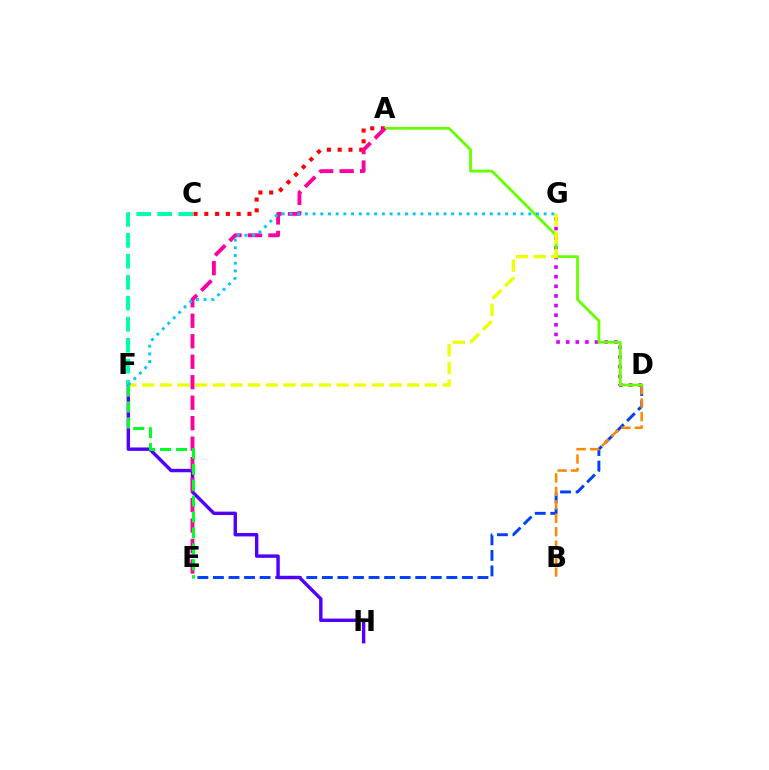{('D', 'E'): [{'color': '#003fff', 'line_style': 'dashed', 'thickness': 2.11}], ('D', 'G'): [{'color': '#d600ff', 'line_style': 'dotted', 'thickness': 2.62}], ('A', 'C'): [{'color': '#ff0000', 'line_style': 'dotted', 'thickness': 2.93}], ('F', 'H'): [{'color': '#4f00ff', 'line_style': 'solid', 'thickness': 2.46}], ('B', 'D'): [{'color': '#ff8800', 'line_style': 'dashed', 'thickness': 1.83}], ('A', 'D'): [{'color': '#66ff00', 'line_style': 'solid', 'thickness': 2.01}], ('A', 'E'): [{'color': '#ff00a0', 'line_style': 'dashed', 'thickness': 2.78}], ('C', 'F'): [{'color': '#00ffaf', 'line_style': 'dashed', 'thickness': 2.85}], ('F', 'G'): [{'color': '#eeff00', 'line_style': 'dashed', 'thickness': 2.4}, {'color': '#00c7ff', 'line_style': 'dotted', 'thickness': 2.09}], ('E', 'F'): [{'color': '#00ff27', 'line_style': 'dashed', 'thickness': 2.16}]}